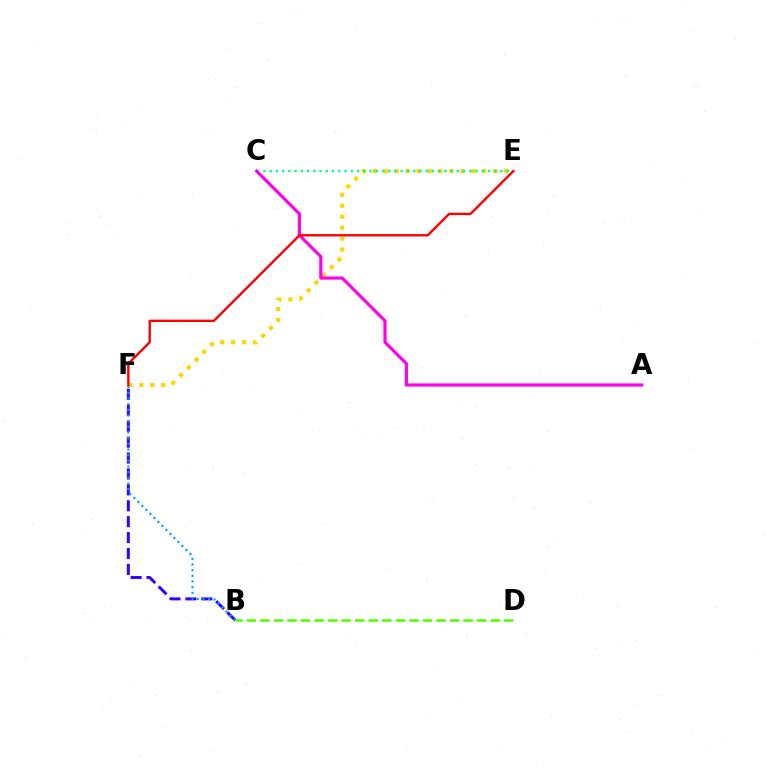{('B', 'F'): [{'color': '#3700ff', 'line_style': 'dashed', 'thickness': 2.16}, {'color': '#009eff', 'line_style': 'dotted', 'thickness': 1.54}], ('E', 'F'): [{'color': '#ffd500', 'line_style': 'dotted', 'thickness': 2.97}, {'color': '#ff0000', 'line_style': 'solid', 'thickness': 1.71}], ('C', 'E'): [{'color': '#00ff86', 'line_style': 'dotted', 'thickness': 1.7}], ('B', 'D'): [{'color': '#4fff00', 'line_style': 'dashed', 'thickness': 1.84}], ('A', 'C'): [{'color': '#ff00ed', 'line_style': 'solid', 'thickness': 2.28}]}